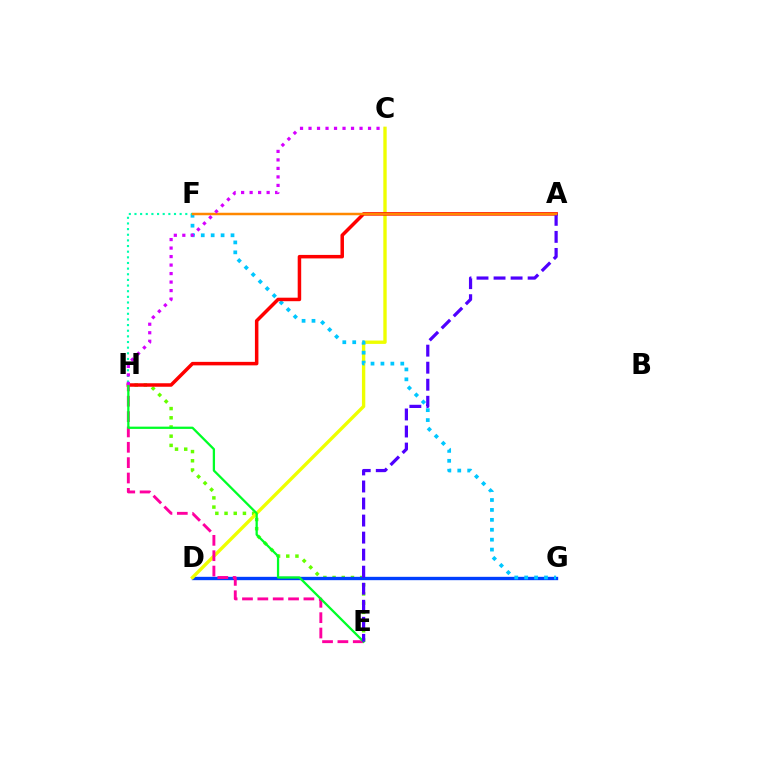{('E', 'H'): [{'color': '#66ff00', 'line_style': 'dotted', 'thickness': 2.5}, {'color': '#ff00a0', 'line_style': 'dashed', 'thickness': 2.09}, {'color': '#00ff27', 'line_style': 'solid', 'thickness': 1.64}], ('D', 'G'): [{'color': '#003fff', 'line_style': 'solid', 'thickness': 2.41}], ('C', 'D'): [{'color': '#eeff00', 'line_style': 'solid', 'thickness': 2.42}], ('F', 'G'): [{'color': '#00c7ff', 'line_style': 'dotted', 'thickness': 2.7}], ('F', 'H'): [{'color': '#00ffaf', 'line_style': 'dotted', 'thickness': 1.53}], ('A', 'H'): [{'color': '#ff0000', 'line_style': 'solid', 'thickness': 2.52}], ('A', 'E'): [{'color': '#4f00ff', 'line_style': 'dashed', 'thickness': 2.32}], ('A', 'F'): [{'color': '#ff8800', 'line_style': 'solid', 'thickness': 1.79}], ('C', 'H'): [{'color': '#d600ff', 'line_style': 'dotted', 'thickness': 2.31}]}